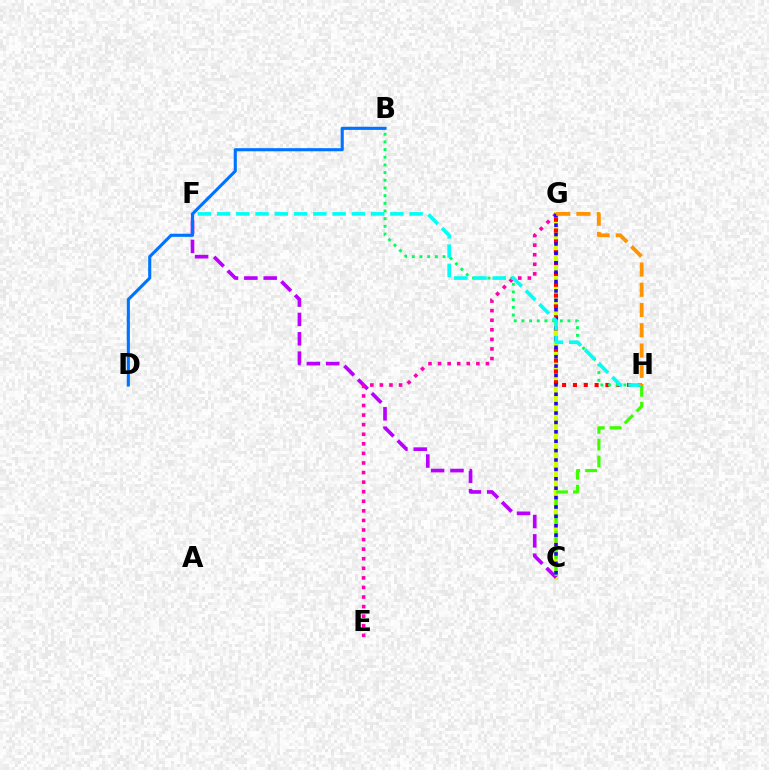{('C', 'G'): [{'color': '#d1ff00', 'line_style': 'solid', 'thickness': 2.92}, {'color': '#2500ff', 'line_style': 'dotted', 'thickness': 2.55}], ('C', 'F'): [{'color': '#b900ff', 'line_style': 'dashed', 'thickness': 2.63}], ('E', 'G'): [{'color': '#ff00ac', 'line_style': 'dotted', 'thickness': 2.6}], ('C', 'H'): [{'color': '#3dff00', 'line_style': 'dashed', 'thickness': 2.28}], ('G', 'H'): [{'color': '#ff0000', 'line_style': 'dotted', 'thickness': 2.94}, {'color': '#ff9400', 'line_style': 'dashed', 'thickness': 2.75}], ('B', 'D'): [{'color': '#0074ff', 'line_style': 'solid', 'thickness': 2.24}], ('B', 'H'): [{'color': '#00ff5c', 'line_style': 'dotted', 'thickness': 2.09}], ('F', 'H'): [{'color': '#00fff6', 'line_style': 'dashed', 'thickness': 2.62}]}